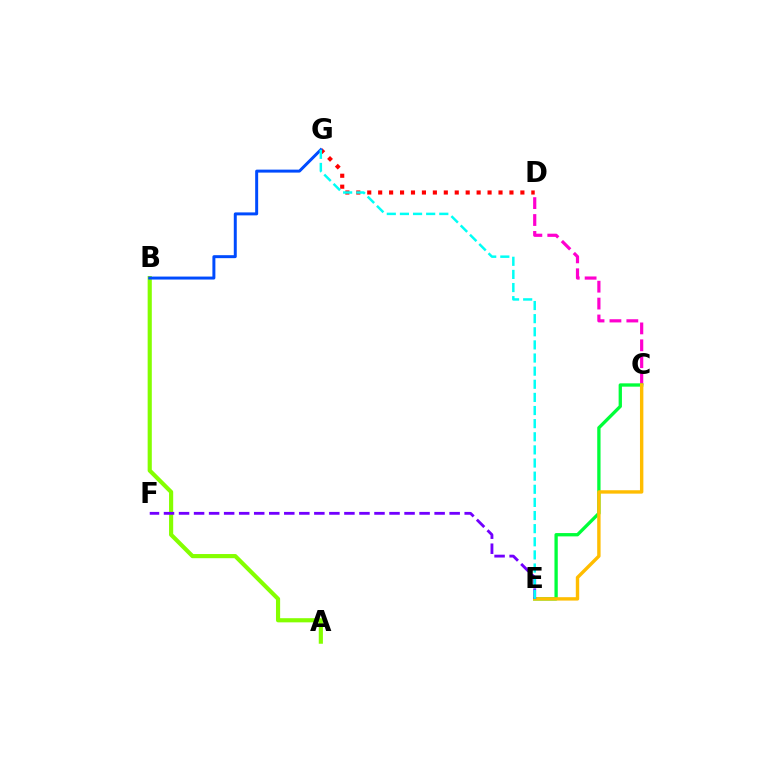{('A', 'B'): [{'color': '#84ff00', 'line_style': 'solid', 'thickness': 2.99}], ('D', 'G'): [{'color': '#ff0000', 'line_style': 'dotted', 'thickness': 2.97}], ('C', 'D'): [{'color': '#ff00cf', 'line_style': 'dashed', 'thickness': 2.3}], ('C', 'E'): [{'color': '#00ff39', 'line_style': 'solid', 'thickness': 2.38}, {'color': '#ffbd00', 'line_style': 'solid', 'thickness': 2.44}], ('B', 'G'): [{'color': '#004bff', 'line_style': 'solid', 'thickness': 2.14}], ('E', 'F'): [{'color': '#7200ff', 'line_style': 'dashed', 'thickness': 2.04}], ('E', 'G'): [{'color': '#00fff6', 'line_style': 'dashed', 'thickness': 1.78}]}